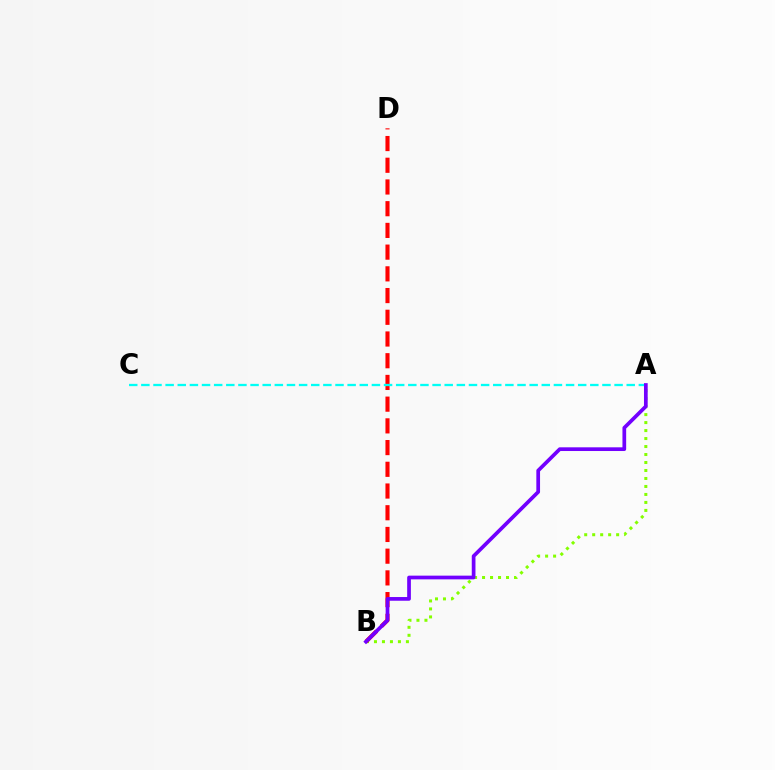{('A', 'B'): [{'color': '#84ff00', 'line_style': 'dotted', 'thickness': 2.17}, {'color': '#7200ff', 'line_style': 'solid', 'thickness': 2.67}], ('B', 'D'): [{'color': '#ff0000', 'line_style': 'dashed', 'thickness': 2.95}], ('A', 'C'): [{'color': '#00fff6', 'line_style': 'dashed', 'thickness': 1.65}]}